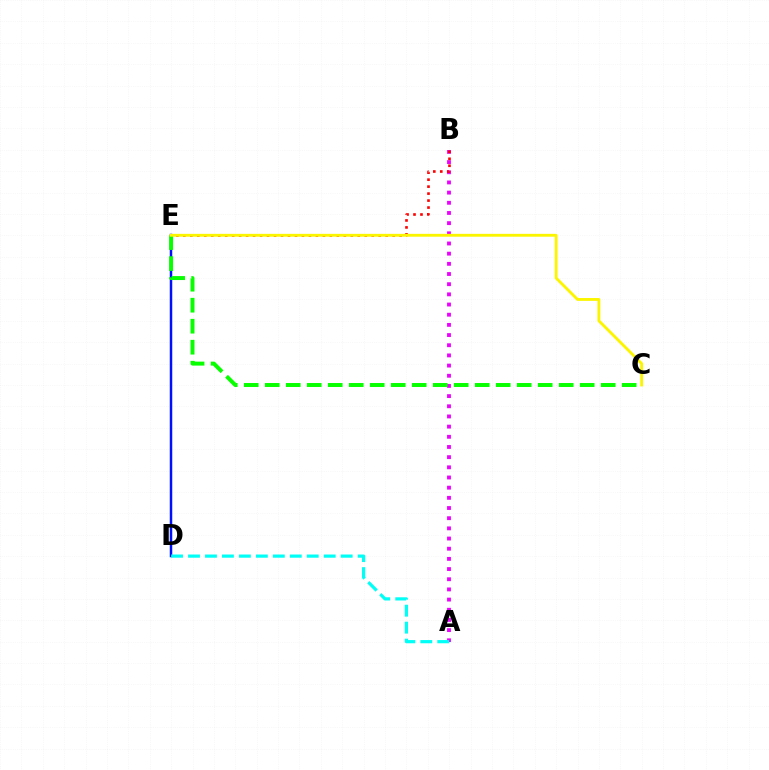{('A', 'B'): [{'color': '#ee00ff', 'line_style': 'dotted', 'thickness': 2.76}], ('B', 'E'): [{'color': '#ff0000', 'line_style': 'dotted', 'thickness': 1.9}], ('D', 'E'): [{'color': '#0010ff', 'line_style': 'solid', 'thickness': 1.79}], ('A', 'D'): [{'color': '#00fff6', 'line_style': 'dashed', 'thickness': 2.3}], ('C', 'E'): [{'color': '#08ff00', 'line_style': 'dashed', 'thickness': 2.85}, {'color': '#fcf500', 'line_style': 'solid', 'thickness': 2.05}]}